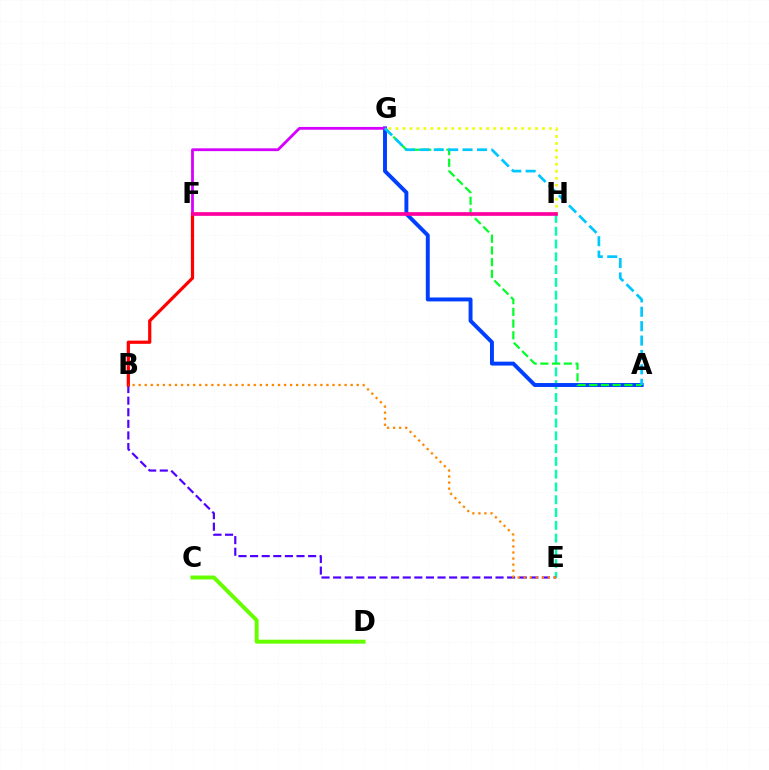{('E', 'H'): [{'color': '#00ffaf', 'line_style': 'dashed', 'thickness': 1.74}], ('A', 'G'): [{'color': '#003fff', 'line_style': 'solid', 'thickness': 2.82}, {'color': '#00ff27', 'line_style': 'dashed', 'thickness': 1.59}, {'color': '#00c7ff', 'line_style': 'dashed', 'thickness': 1.96}], ('B', 'E'): [{'color': '#4f00ff', 'line_style': 'dashed', 'thickness': 1.58}, {'color': '#ff8800', 'line_style': 'dotted', 'thickness': 1.65}], ('F', 'G'): [{'color': '#d600ff', 'line_style': 'solid', 'thickness': 2.01}], ('G', 'H'): [{'color': '#eeff00', 'line_style': 'dotted', 'thickness': 1.9}], ('B', 'F'): [{'color': '#ff0000', 'line_style': 'solid', 'thickness': 2.31}], ('C', 'D'): [{'color': '#66ff00', 'line_style': 'solid', 'thickness': 2.84}], ('F', 'H'): [{'color': '#ff00a0', 'line_style': 'solid', 'thickness': 2.66}]}